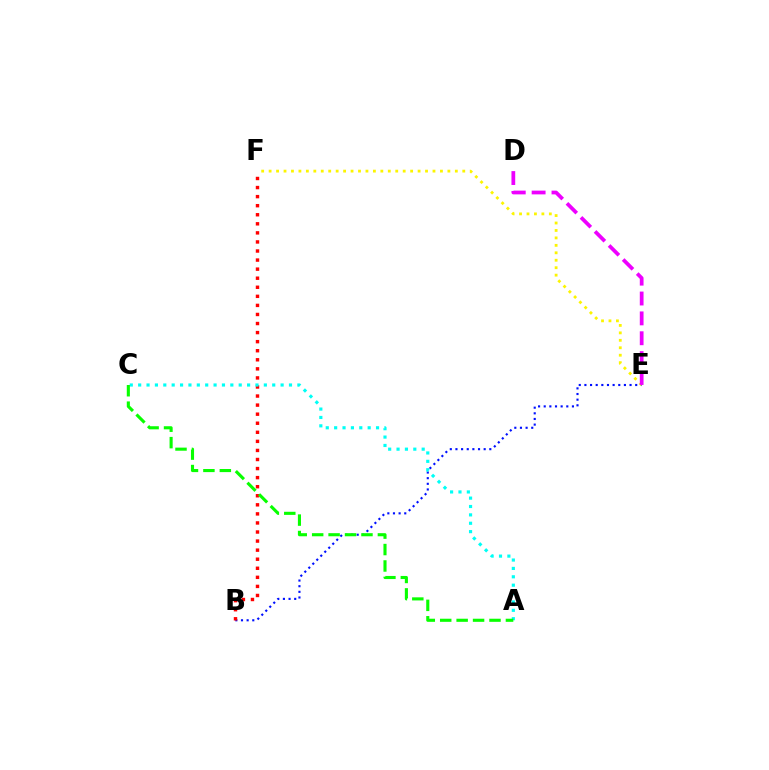{('B', 'E'): [{'color': '#0010ff', 'line_style': 'dotted', 'thickness': 1.53}], ('E', 'F'): [{'color': '#fcf500', 'line_style': 'dotted', 'thickness': 2.02}], ('B', 'F'): [{'color': '#ff0000', 'line_style': 'dotted', 'thickness': 2.46}], ('A', 'C'): [{'color': '#00fff6', 'line_style': 'dotted', 'thickness': 2.28}, {'color': '#08ff00', 'line_style': 'dashed', 'thickness': 2.23}], ('D', 'E'): [{'color': '#ee00ff', 'line_style': 'dashed', 'thickness': 2.7}]}